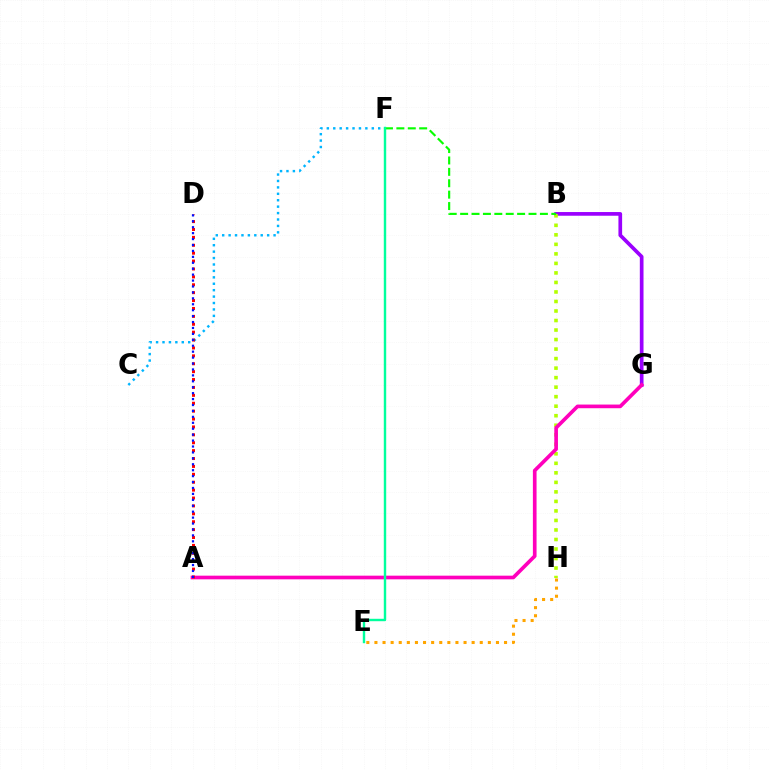{('C', 'F'): [{'color': '#00b5ff', 'line_style': 'dotted', 'thickness': 1.74}], ('B', 'G'): [{'color': '#9b00ff', 'line_style': 'solid', 'thickness': 2.66}], ('B', 'H'): [{'color': '#b3ff00', 'line_style': 'dotted', 'thickness': 2.59}], ('E', 'H'): [{'color': '#ffa500', 'line_style': 'dotted', 'thickness': 2.2}], ('A', 'G'): [{'color': '#ff00bd', 'line_style': 'solid', 'thickness': 2.64}], ('A', 'D'): [{'color': '#ff0000', 'line_style': 'dotted', 'thickness': 2.15}, {'color': '#0010ff', 'line_style': 'dotted', 'thickness': 1.61}], ('B', 'F'): [{'color': '#08ff00', 'line_style': 'dashed', 'thickness': 1.55}], ('E', 'F'): [{'color': '#00ff9d', 'line_style': 'solid', 'thickness': 1.74}]}